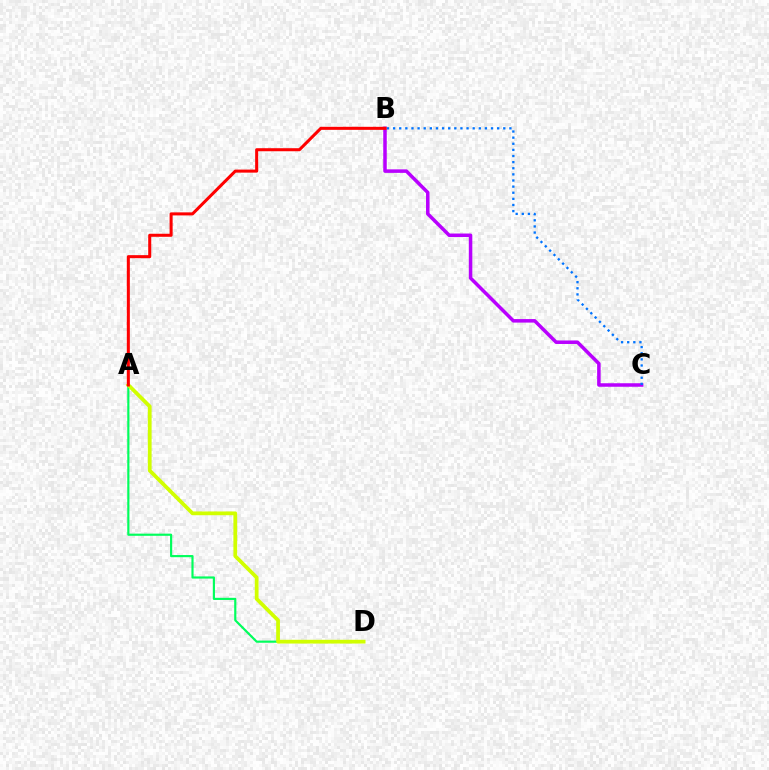{('B', 'C'): [{'color': '#b900ff', 'line_style': 'solid', 'thickness': 2.53}, {'color': '#0074ff', 'line_style': 'dotted', 'thickness': 1.66}], ('A', 'D'): [{'color': '#00ff5c', 'line_style': 'solid', 'thickness': 1.56}, {'color': '#d1ff00', 'line_style': 'solid', 'thickness': 2.71}], ('A', 'B'): [{'color': '#ff0000', 'line_style': 'solid', 'thickness': 2.19}]}